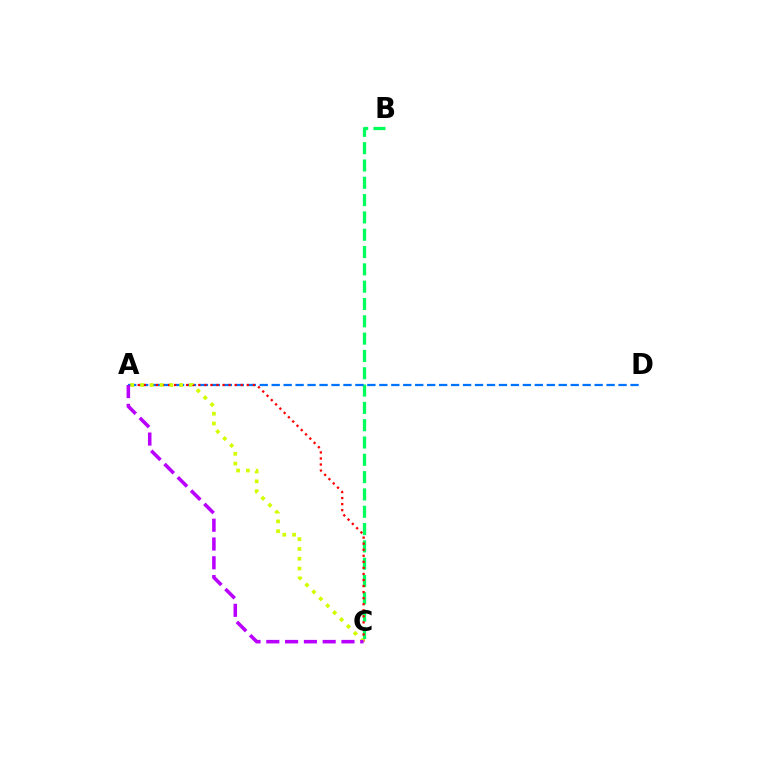{('B', 'C'): [{'color': '#00ff5c', 'line_style': 'dashed', 'thickness': 2.35}], ('A', 'D'): [{'color': '#0074ff', 'line_style': 'dashed', 'thickness': 1.62}], ('A', 'C'): [{'color': '#ff0000', 'line_style': 'dotted', 'thickness': 1.64}, {'color': '#d1ff00', 'line_style': 'dotted', 'thickness': 2.66}, {'color': '#b900ff', 'line_style': 'dashed', 'thickness': 2.55}]}